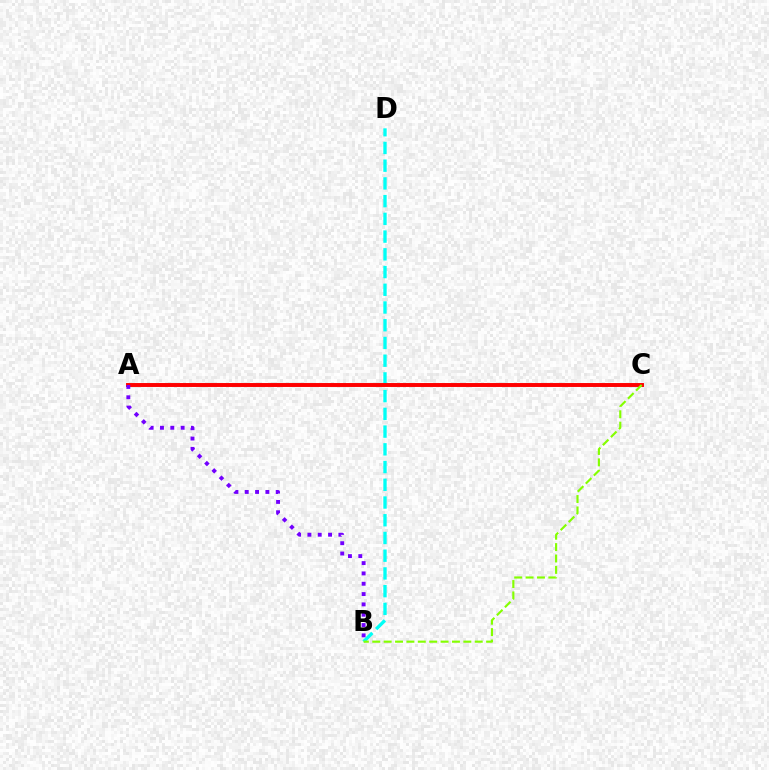{('B', 'D'): [{'color': '#00fff6', 'line_style': 'dashed', 'thickness': 2.41}], ('A', 'C'): [{'color': '#ff0000', 'line_style': 'solid', 'thickness': 2.83}], ('B', 'C'): [{'color': '#84ff00', 'line_style': 'dashed', 'thickness': 1.55}], ('A', 'B'): [{'color': '#7200ff', 'line_style': 'dotted', 'thickness': 2.8}]}